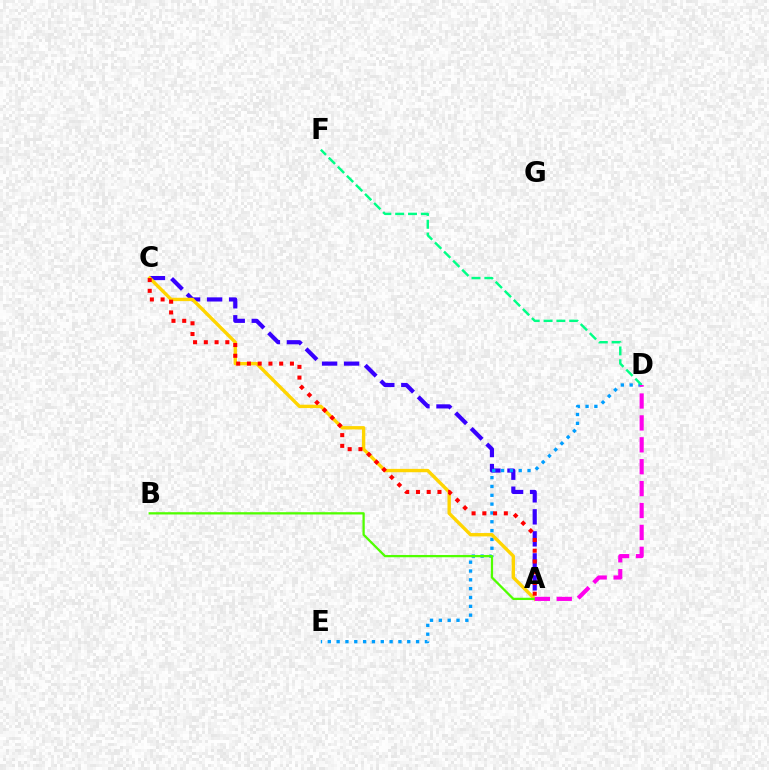{('A', 'C'): [{'color': '#3700ff', 'line_style': 'dashed', 'thickness': 2.99}, {'color': '#ffd500', 'line_style': 'solid', 'thickness': 2.42}, {'color': '#ff0000', 'line_style': 'dotted', 'thickness': 2.92}], ('D', 'E'): [{'color': '#009eff', 'line_style': 'dotted', 'thickness': 2.4}], ('A', 'B'): [{'color': '#4fff00', 'line_style': 'solid', 'thickness': 1.64}], ('D', 'F'): [{'color': '#00ff86', 'line_style': 'dashed', 'thickness': 1.74}], ('A', 'D'): [{'color': '#ff00ed', 'line_style': 'dashed', 'thickness': 2.97}]}